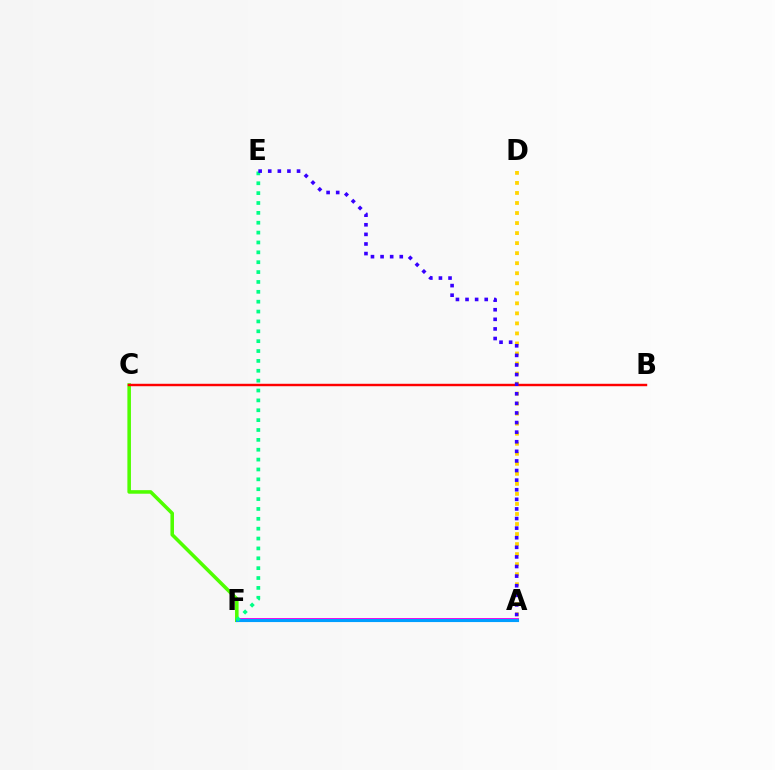{('A', 'F'): [{'color': '#ff00ed', 'line_style': 'solid', 'thickness': 2.84}, {'color': '#009eff', 'line_style': 'solid', 'thickness': 2.24}], ('A', 'D'): [{'color': '#ffd500', 'line_style': 'dotted', 'thickness': 2.73}], ('C', 'F'): [{'color': '#4fff00', 'line_style': 'solid', 'thickness': 2.56}], ('E', 'F'): [{'color': '#00ff86', 'line_style': 'dotted', 'thickness': 2.68}], ('B', 'C'): [{'color': '#ff0000', 'line_style': 'solid', 'thickness': 1.75}], ('A', 'E'): [{'color': '#3700ff', 'line_style': 'dotted', 'thickness': 2.61}]}